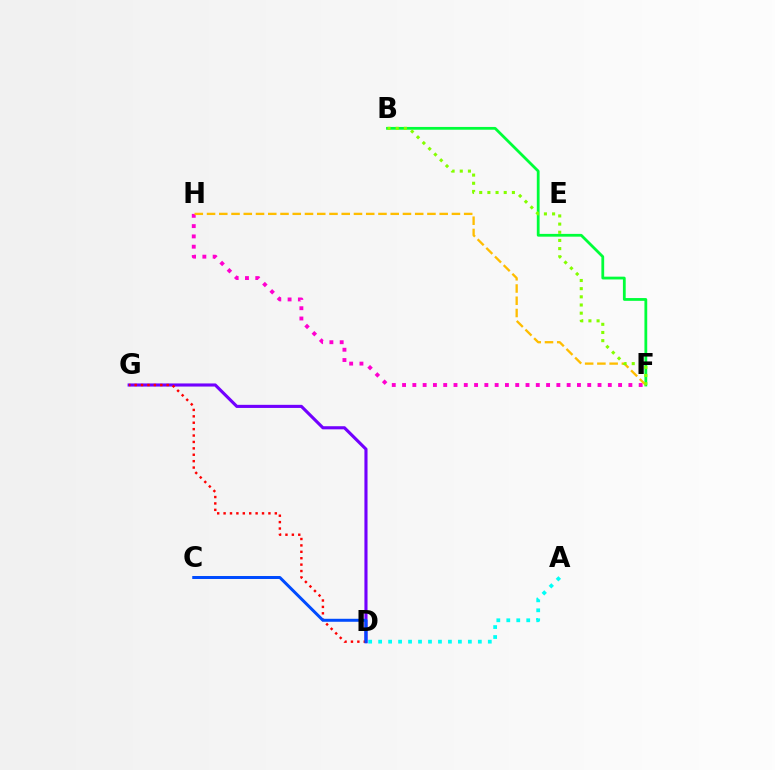{('F', 'H'): [{'color': '#ff00cf', 'line_style': 'dotted', 'thickness': 2.8}, {'color': '#ffbd00', 'line_style': 'dashed', 'thickness': 1.66}], ('B', 'F'): [{'color': '#00ff39', 'line_style': 'solid', 'thickness': 2.0}, {'color': '#84ff00', 'line_style': 'dotted', 'thickness': 2.22}], ('A', 'D'): [{'color': '#00fff6', 'line_style': 'dotted', 'thickness': 2.71}], ('D', 'G'): [{'color': '#7200ff', 'line_style': 'solid', 'thickness': 2.24}, {'color': '#ff0000', 'line_style': 'dotted', 'thickness': 1.74}], ('C', 'D'): [{'color': '#004bff', 'line_style': 'solid', 'thickness': 2.15}]}